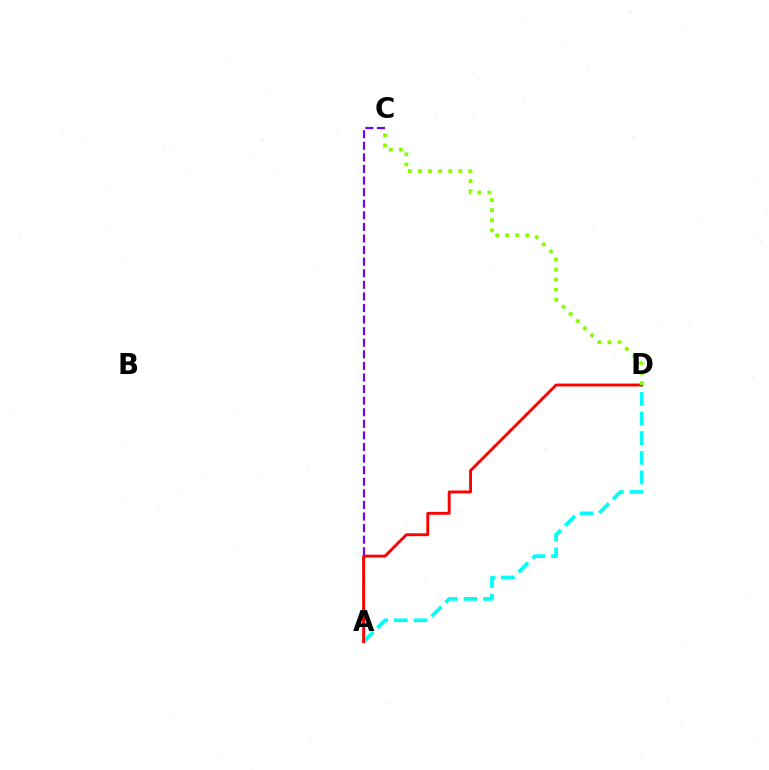{('A', 'C'): [{'color': '#7200ff', 'line_style': 'dashed', 'thickness': 1.57}], ('A', 'D'): [{'color': '#00fff6', 'line_style': 'dashed', 'thickness': 2.67}, {'color': '#ff0000', 'line_style': 'solid', 'thickness': 2.07}], ('C', 'D'): [{'color': '#84ff00', 'line_style': 'dotted', 'thickness': 2.74}]}